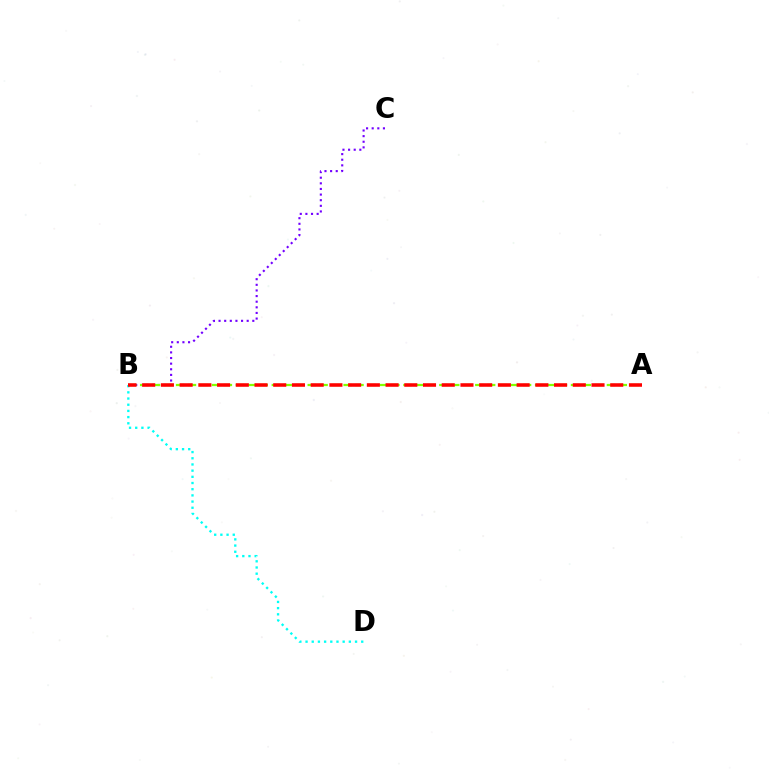{('B', 'C'): [{'color': '#7200ff', 'line_style': 'dotted', 'thickness': 1.53}], ('B', 'D'): [{'color': '#00fff6', 'line_style': 'dotted', 'thickness': 1.68}], ('A', 'B'): [{'color': '#84ff00', 'line_style': 'dashed', 'thickness': 1.63}, {'color': '#ff0000', 'line_style': 'dashed', 'thickness': 2.54}]}